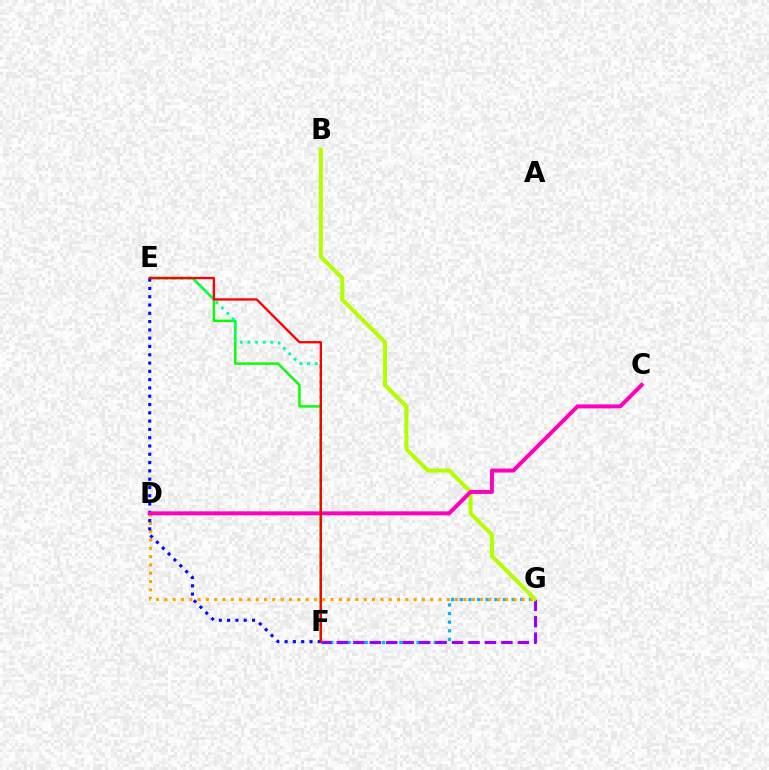{('F', 'G'): [{'color': '#00b5ff', 'line_style': 'dotted', 'thickness': 2.34}, {'color': '#9b00ff', 'line_style': 'dashed', 'thickness': 2.24}], ('D', 'G'): [{'color': '#ffa500', 'line_style': 'dotted', 'thickness': 2.26}], ('E', 'F'): [{'color': '#08ff00', 'line_style': 'solid', 'thickness': 1.75}, {'color': '#00ff9d', 'line_style': 'dotted', 'thickness': 2.07}, {'color': '#0010ff', 'line_style': 'dotted', 'thickness': 2.25}, {'color': '#ff0000', 'line_style': 'solid', 'thickness': 1.67}], ('B', 'G'): [{'color': '#b3ff00', 'line_style': 'solid', 'thickness': 2.91}], ('C', 'D'): [{'color': '#ff00bd', 'line_style': 'solid', 'thickness': 2.86}]}